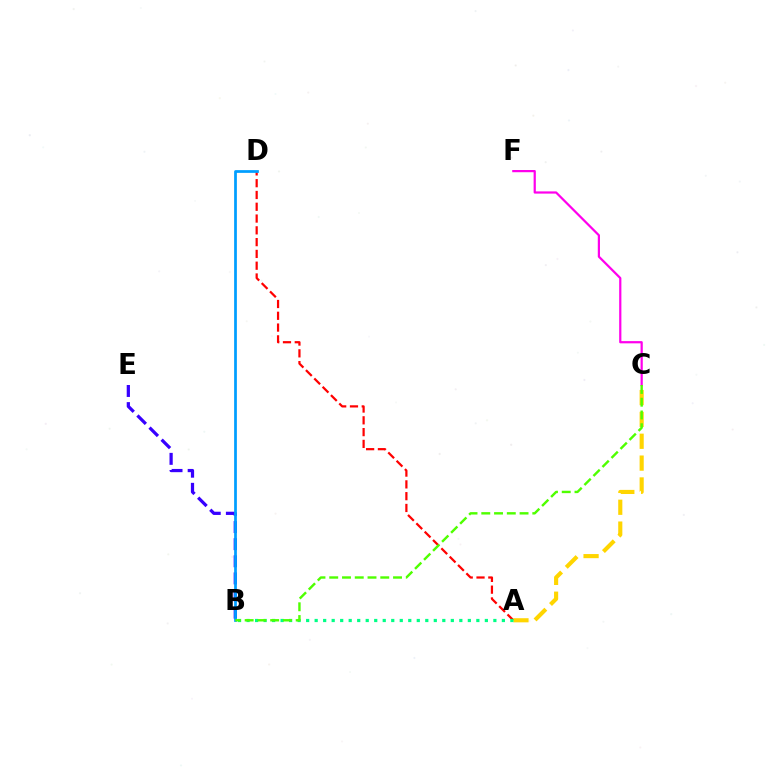{('B', 'E'): [{'color': '#3700ff', 'line_style': 'dashed', 'thickness': 2.33}], ('A', 'D'): [{'color': '#ff0000', 'line_style': 'dashed', 'thickness': 1.6}], ('C', 'F'): [{'color': '#ff00ed', 'line_style': 'solid', 'thickness': 1.6}], ('A', 'C'): [{'color': '#ffd500', 'line_style': 'dashed', 'thickness': 2.97}], ('A', 'B'): [{'color': '#00ff86', 'line_style': 'dotted', 'thickness': 2.31}], ('B', 'D'): [{'color': '#009eff', 'line_style': 'solid', 'thickness': 1.98}], ('B', 'C'): [{'color': '#4fff00', 'line_style': 'dashed', 'thickness': 1.73}]}